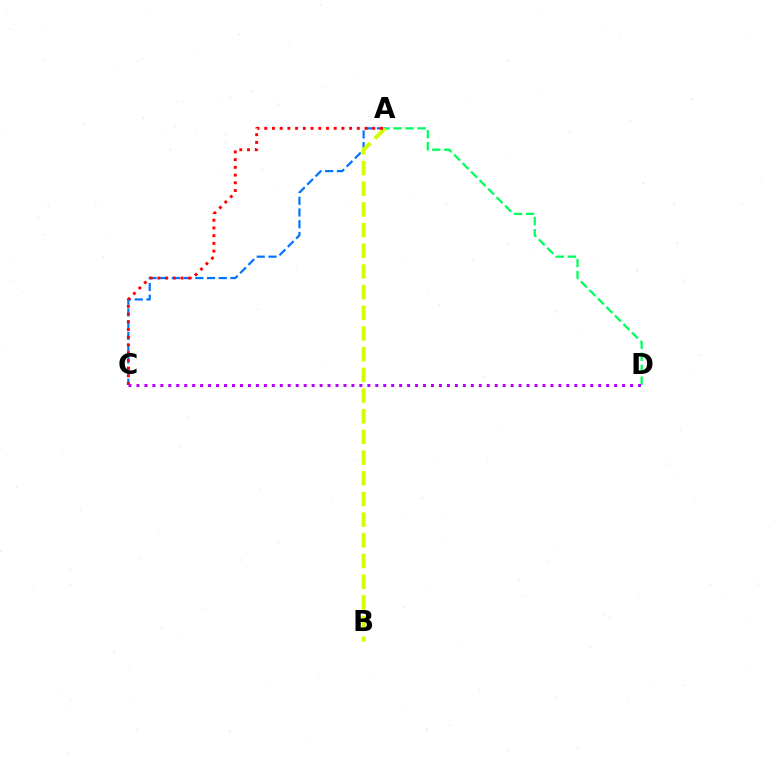{('A', 'C'): [{'color': '#0074ff', 'line_style': 'dashed', 'thickness': 1.59}, {'color': '#ff0000', 'line_style': 'dotted', 'thickness': 2.1}], ('A', 'D'): [{'color': '#00ff5c', 'line_style': 'dashed', 'thickness': 1.63}], ('A', 'B'): [{'color': '#d1ff00', 'line_style': 'dashed', 'thickness': 2.81}], ('C', 'D'): [{'color': '#b900ff', 'line_style': 'dotted', 'thickness': 2.16}]}